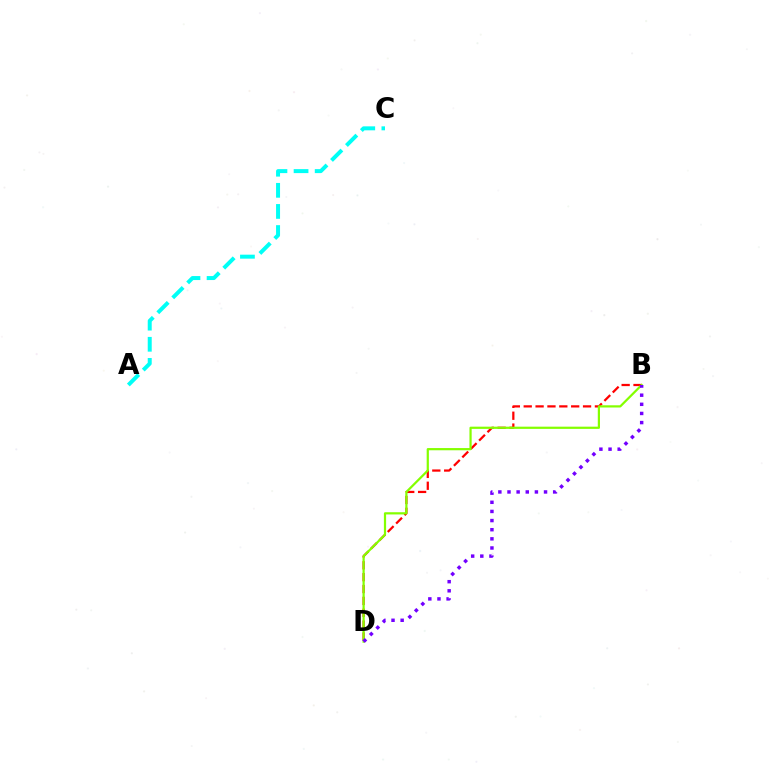{('B', 'D'): [{'color': '#ff0000', 'line_style': 'dashed', 'thickness': 1.61}, {'color': '#84ff00', 'line_style': 'solid', 'thickness': 1.6}, {'color': '#7200ff', 'line_style': 'dotted', 'thickness': 2.48}], ('A', 'C'): [{'color': '#00fff6', 'line_style': 'dashed', 'thickness': 2.87}]}